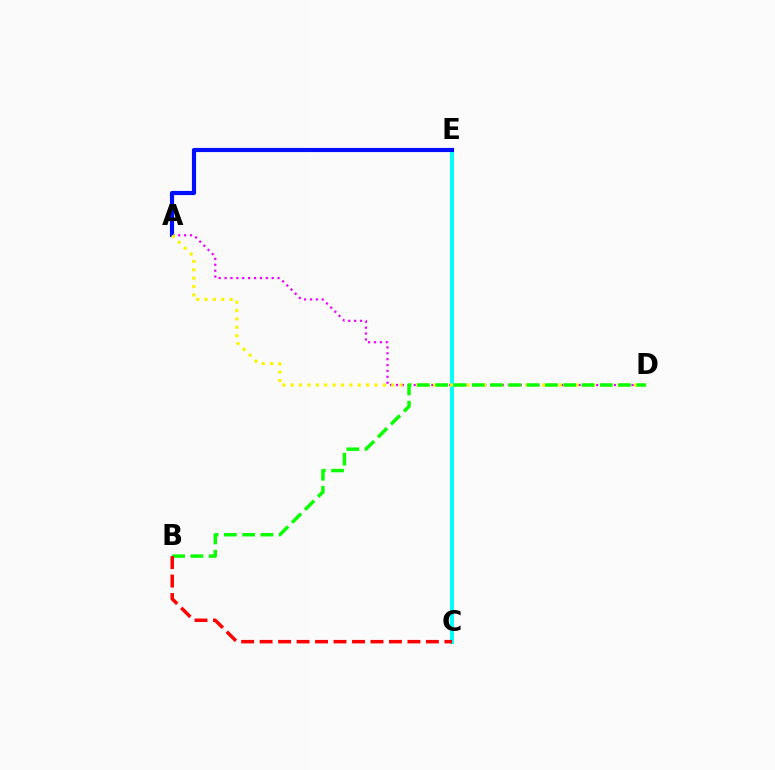{('A', 'D'): [{'color': '#ee00ff', 'line_style': 'dotted', 'thickness': 1.6}, {'color': '#fcf500', 'line_style': 'dotted', 'thickness': 2.28}], ('C', 'E'): [{'color': '#00fff6', 'line_style': 'solid', 'thickness': 2.81}], ('A', 'E'): [{'color': '#0010ff', 'line_style': 'solid', 'thickness': 2.99}], ('B', 'D'): [{'color': '#08ff00', 'line_style': 'dashed', 'thickness': 2.48}], ('B', 'C'): [{'color': '#ff0000', 'line_style': 'dashed', 'thickness': 2.51}]}